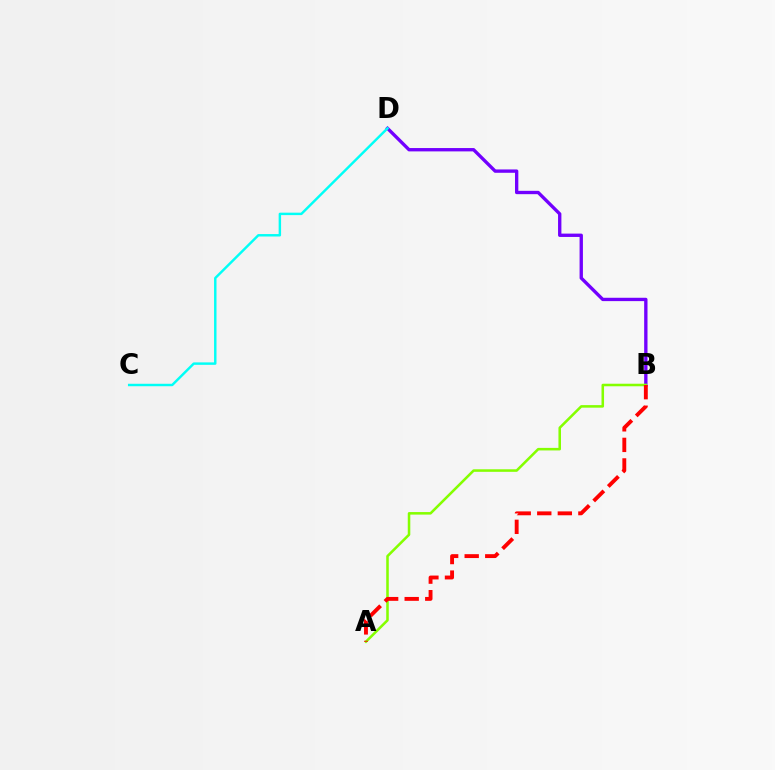{('B', 'D'): [{'color': '#7200ff', 'line_style': 'solid', 'thickness': 2.41}], ('A', 'B'): [{'color': '#84ff00', 'line_style': 'solid', 'thickness': 1.83}, {'color': '#ff0000', 'line_style': 'dashed', 'thickness': 2.79}], ('C', 'D'): [{'color': '#00fff6', 'line_style': 'solid', 'thickness': 1.75}]}